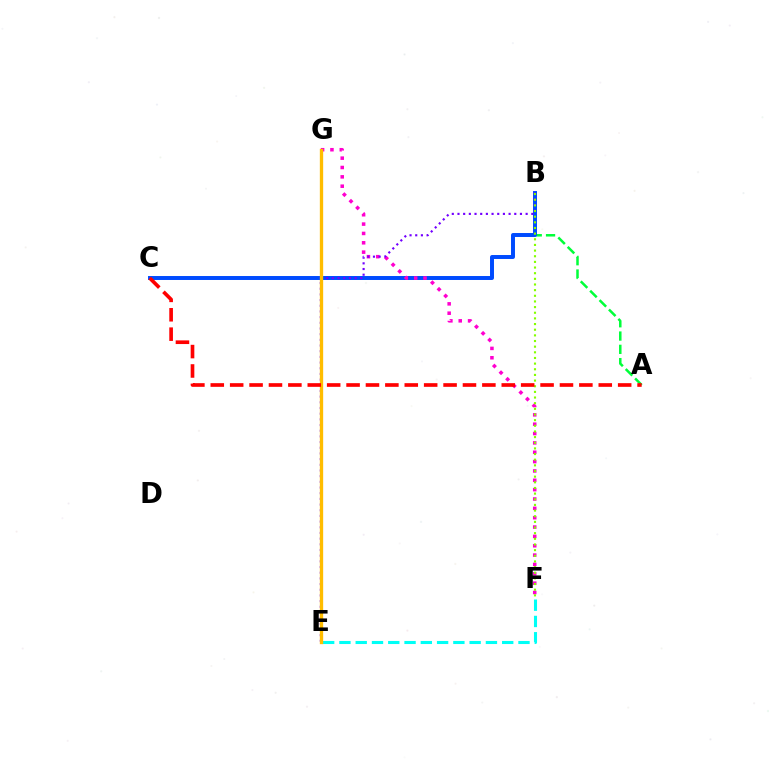{('E', 'F'): [{'color': '#00fff6', 'line_style': 'dashed', 'thickness': 2.21}], ('A', 'B'): [{'color': '#00ff39', 'line_style': 'dashed', 'thickness': 1.81}], ('B', 'C'): [{'color': '#004bff', 'line_style': 'solid', 'thickness': 2.85}], ('F', 'G'): [{'color': '#ff00cf', 'line_style': 'dotted', 'thickness': 2.54}], ('B', 'E'): [{'color': '#7200ff', 'line_style': 'dotted', 'thickness': 1.54}], ('E', 'G'): [{'color': '#ffbd00', 'line_style': 'solid', 'thickness': 2.39}], ('B', 'F'): [{'color': '#84ff00', 'line_style': 'dotted', 'thickness': 1.54}], ('A', 'C'): [{'color': '#ff0000', 'line_style': 'dashed', 'thickness': 2.64}]}